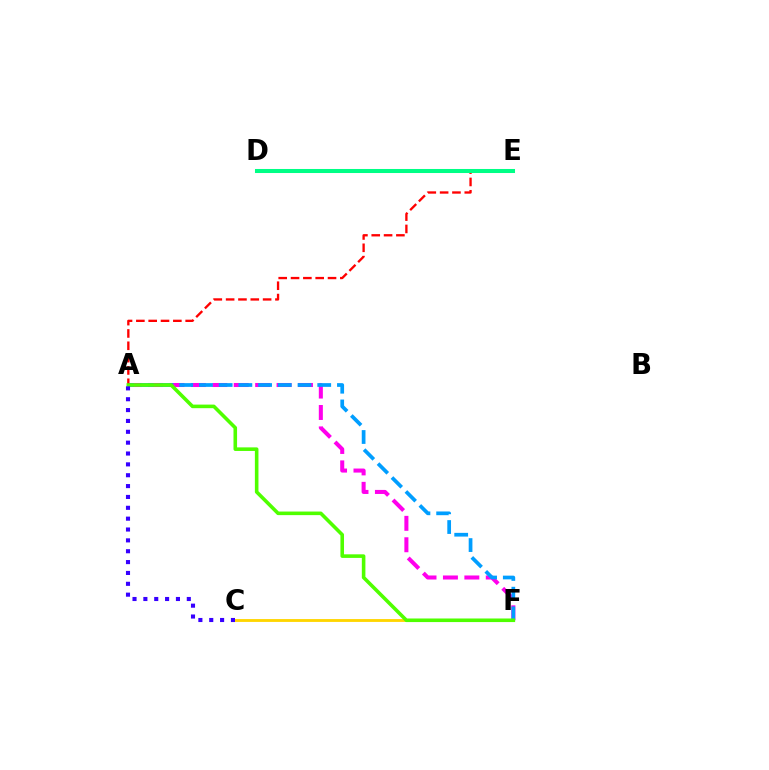{('C', 'F'): [{'color': '#ffd500', 'line_style': 'solid', 'thickness': 2.05}], ('A', 'F'): [{'color': '#ff00ed', 'line_style': 'dashed', 'thickness': 2.91}, {'color': '#009eff', 'line_style': 'dashed', 'thickness': 2.68}, {'color': '#4fff00', 'line_style': 'solid', 'thickness': 2.58}], ('A', 'E'): [{'color': '#ff0000', 'line_style': 'dashed', 'thickness': 1.67}], ('D', 'E'): [{'color': '#00ff86', 'line_style': 'solid', 'thickness': 2.91}], ('A', 'C'): [{'color': '#3700ff', 'line_style': 'dotted', 'thickness': 2.95}]}